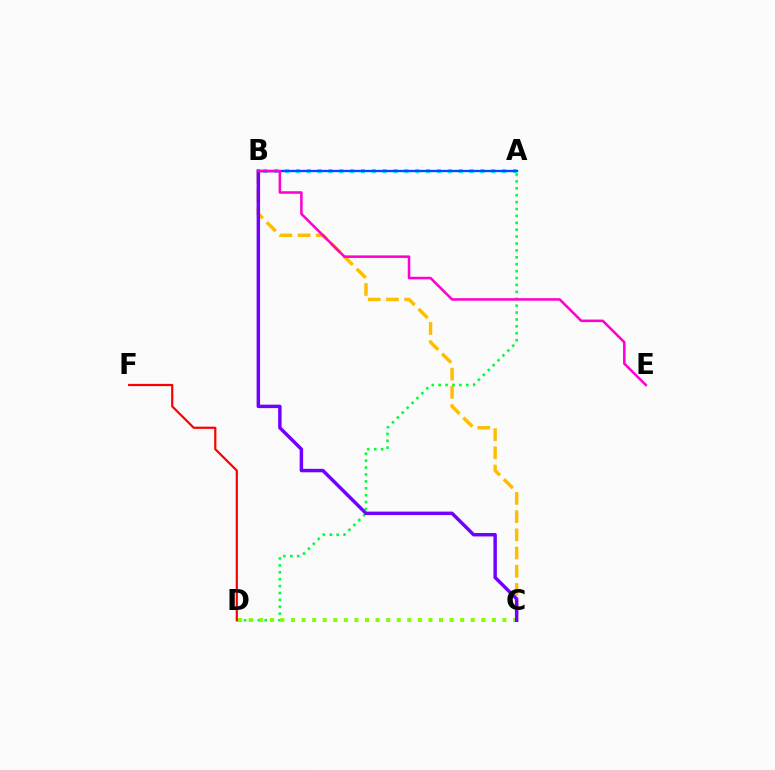{('B', 'C'): [{'color': '#ffbd00', 'line_style': 'dashed', 'thickness': 2.47}, {'color': '#7200ff', 'line_style': 'solid', 'thickness': 2.49}], ('A', 'D'): [{'color': '#00ff39', 'line_style': 'dotted', 'thickness': 1.88}], ('D', 'F'): [{'color': '#ff0000', 'line_style': 'solid', 'thickness': 1.59}], ('C', 'D'): [{'color': '#84ff00', 'line_style': 'dotted', 'thickness': 2.87}], ('A', 'B'): [{'color': '#00fff6', 'line_style': 'dotted', 'thickness': 2.95}, {'color': '#004bff', 'line_style': 'solid', 'thickness': 1.68}], ('B', 'E'): [{'color': '#ff00cf', 'line_style': 'solid', 'thickness': 1.83}]}